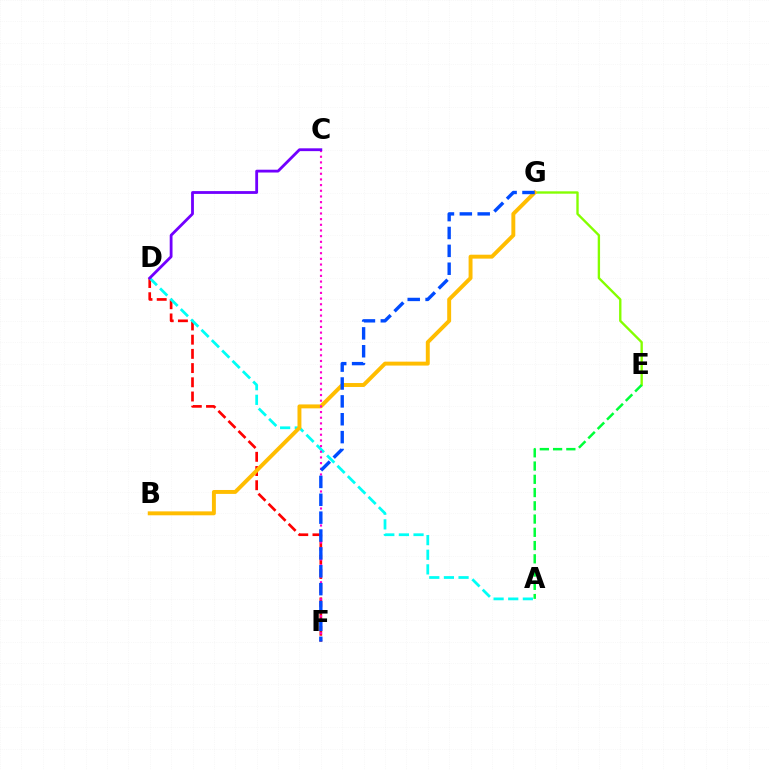{('E', 'G'): [{'color': '#84ff00', 'line_style': 'solid', 'thickness': 1.7}], ('D', 'F'): [{'color': '#ff0000', 'line_style': 'dashed', 'thickness': 1.93}], ('A', 'D'): [{'color': '#00fff6', 'line_style': 'dashed', 'thickness': 1.99}], ('B', 'G'): [{'color': '#ffbd00', 'line_style': 'solid', 'thickness': 2.83}], ('C', 'F'): [{'color': '#ff00cf', 'line_style': 'dotted', 'thickness': 1.54}], ('F', 'G'): [{'color': '#004bff', 'line_style': 'dashed', 'thickness': 2.43}], ('A', 'E'): [{'color': '#00ff39', 'line_style': 'dashed', 'thickness': 1.8}], ('C', 'D'): [{'color': '#7200ff', 'line_style': 'solid', 'thickness': 2.02}]}